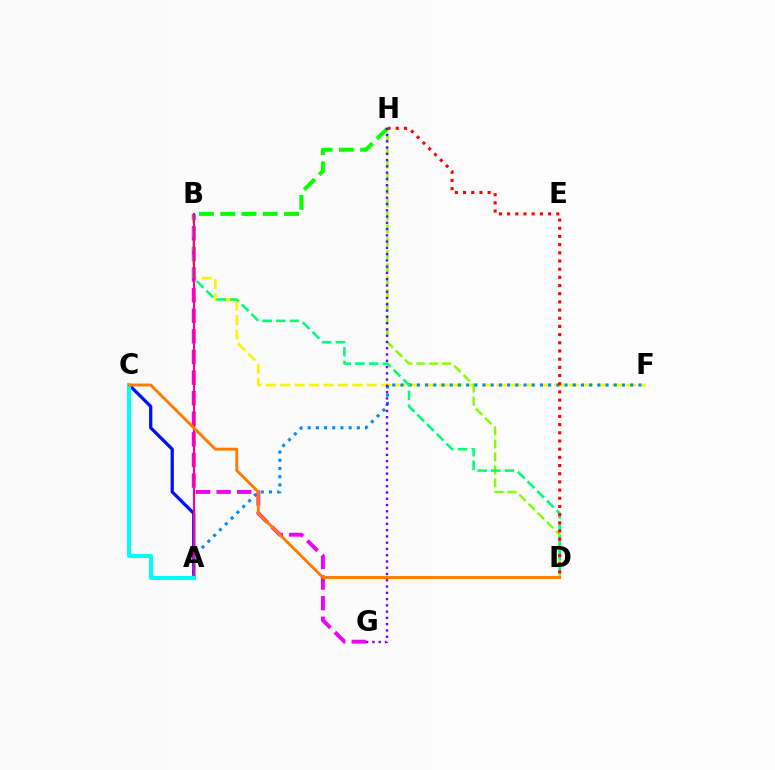{('A', 'C'): [{'color': '#0010ff', 'line_style': 'solid', 'thickness': 2.35}, {'color': '#00fff6', 'line_style': 'solid', 'thickness': 2.87}], ('B', 'F'): [{'color': '#fcf500', 'line_style': 'dashed', 'thickness': 1.96}], ('D', 'H'): [{'color': '#84ff00', 'line_style': 'dashed', 'thickness': 1.76}, {'color': '#ff0000', 'line_style': 'dotted', 'thickness': 2.22}], ('A', 'F'): [{'color': '#008cff', 'line_style': 'dotted', 'thickness': 2.23}], ('B', 'G'): [{'color': '#ee00ff', 'line_style': 'dashed', 'thickness': 2.8}], ('B', 'D'): [{'color': '#00ff74', 'line_style': 'dashed', 'thickness': 1.86}], ('A', 'B'): [{'color': '#ff0094', 'line_style': 'solid', 'thickness': 1.52}], ('B', 'H'): [{'color': '#08ff00', 'line_style': 'dashed', 'thickness': 2.89}], ('G', 'H'): [{'color': '#7200ff', 'line_style': 'dotted', 'thickness': 1.7}], ('C', 'D'): [{'color': '#ff7c00', 'line_style': 'solid', 'thickness': 2.09}]}